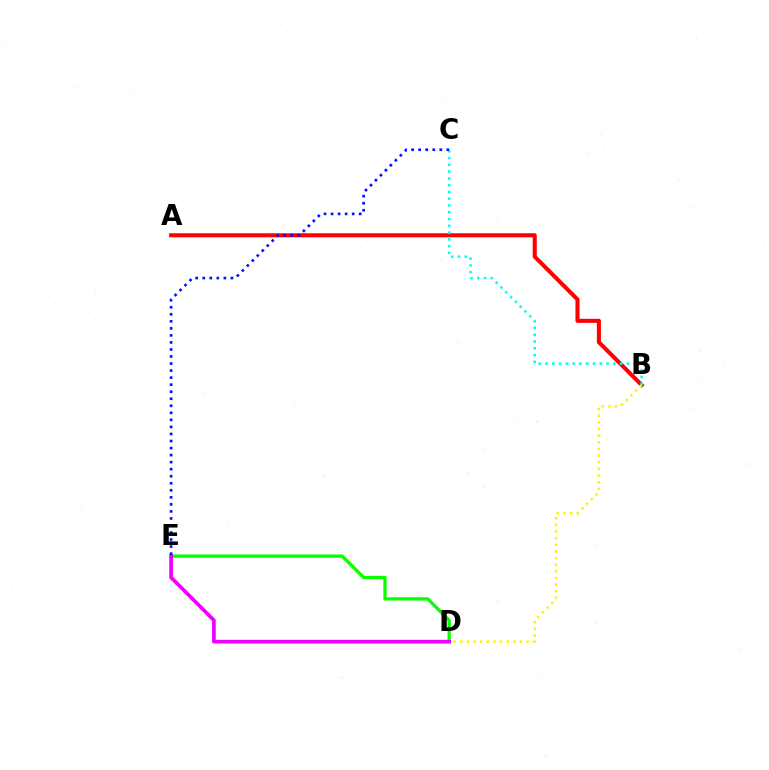{('D', 'E'): [{'color': '#08ff00', 'line_style': 'solid', 'thickness': 2.36}, {'color': '#ee00ff', 'line_style': 'solid', 'thickness': 2.66}], ('A', 'B'): [{'color': '#ff0000', 'line_style': 'solid', 'thickness': 2.93}], ('B', 'C'): [{'color': '#00fff6', 'line_style': 'dotted', 'thickness': 1.84}], ('B', 'D'): [{'color': '#fcf500', 'line_style': 'dotted', 'thickness': 1.8}], ('C', 'E'): [{'color': '#0010ff', 'line_style': 'dotted', 'thickness': 1.91}]}